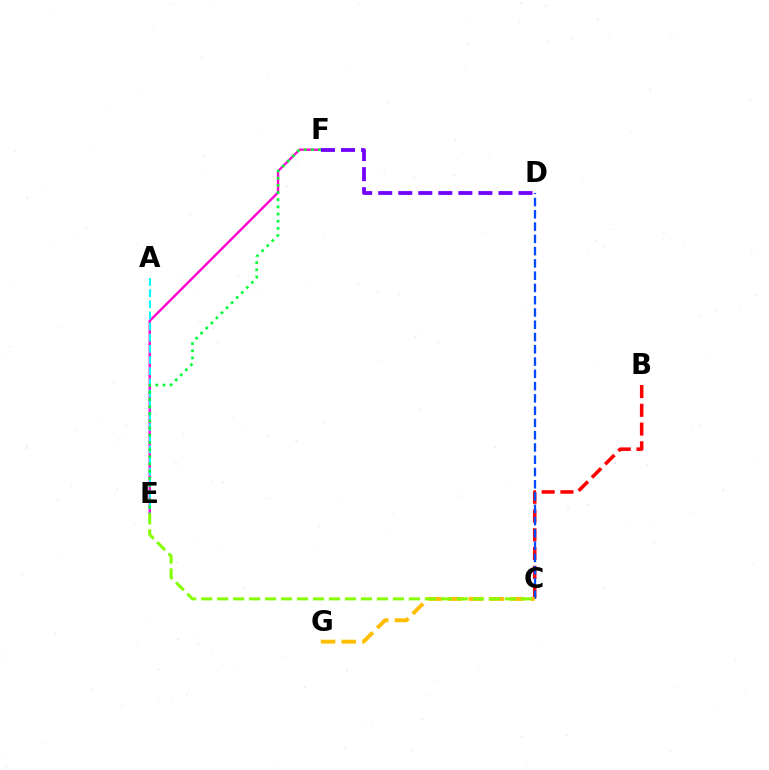{('B', 'C'): [{'color': '#ff0000', 'line_style': 'dashed', 'thickness': 2.55}], ('C', 'D'): [{'color': '#004bff', 'line_style': 'dashed', 'thickness': 1.67}], ('C', 'G'): [{'color': '#ffbd00', 'line_style': 'dashed', 'thickness': 2.81}], ('E', 'F'): [{'color': '#ff00cf', 'line_style': 'solid', 'thickness': 1.69}, {'color': '#00ff39', 'line_style': 'dotted', 'thickness': 1.95}], ('A', 'E'): [{'color': '#00fff6', 'line_style': 'dashed', 'thickness': 1.52}], ('D', 'F'): [{'color': '#7200ff', 'line_style': 'dashed', 'thickness': 2.72}], ('C', 'E'): [{'color': '#84ff00', 'line_style': 'dashed', 'thickness': 2.17}]}